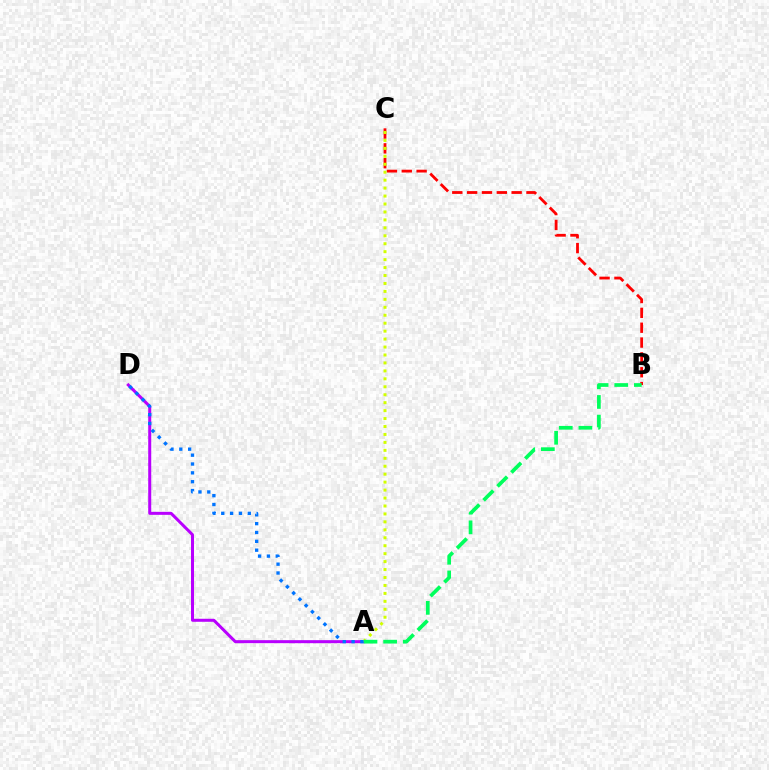{('A', 'D'): [{'color': '#b900ff', 'line_style': 'solid', 'thickness': 2.17}, {'color': '#0074ff', 'line_style': 'dotted', 'thickness': 2.4}], ('B', 'C'): [{'color': '#ff0000', 'line_style': 'dashed', 'thickness': 2.02}], ('A', 'C'): [{'color': '#d1ff00', 'line_style': 'dotted', 'thickness': 2.16}], ('A', 'B'): [{'color': '#00ff5c', 'line_style': 'dashed', 'thickness': 2.67}]}